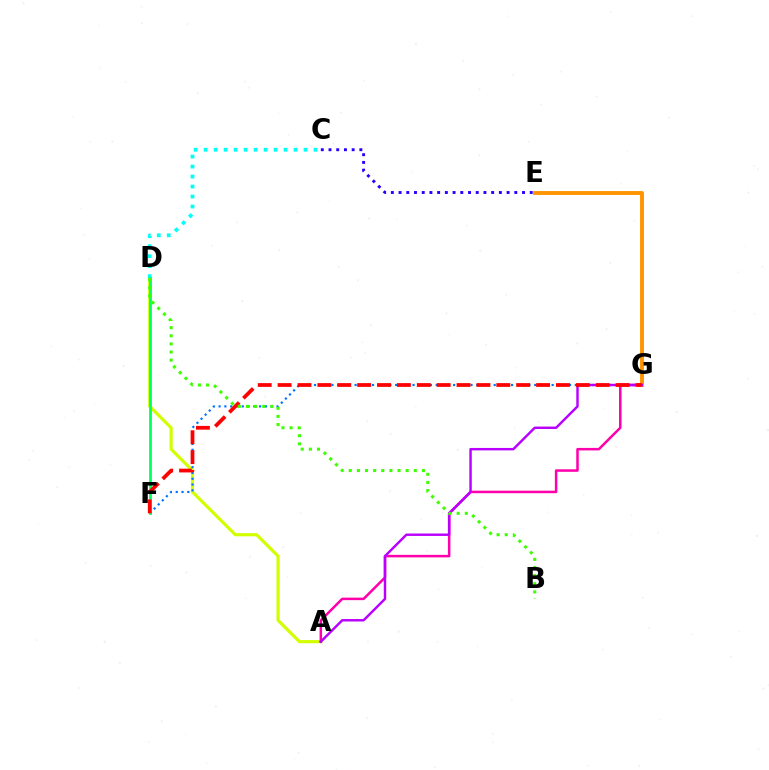{('A', 'D'): [{'color': '#d1ff00', 'line_style': 'solid', 'thickness': 2.27}], ('C', 'D'): [{'color': '#00fff6', 'line_style': 'dotted', 'thickness': 2.71}], ('F', 'G'): [{'color': '#0074ff', 'line_style': 'dotted', 'thickness': 1.57}, {'color': '#ff0000', 'line_style': 'dashed', 'thickness': 2.7}], ('E', 'G'): [{'color': '#ff9400', 'line_style': 'solid', 'thickness': 2.79}], ('C', 'E'): [{'color': '#2500ff', 'line_style': 'dotted', 'thickness': 2.1}], ('D', 'F'): [{'color': '#00ff5c', 'line_style': 'solid', 'thickness': 1.95}], ('A', 'G'): [{'color': '#ff00ac', 'line_style': 'solid', 'thickness': 1.81}, {'color': '#b900ff', 'line_style': 'solid', 'thickness': 1.75}], ('B', 'D'): [{'color': '#3dff00', 'line_style': 'dotted', 'thickness': 2.21}]}